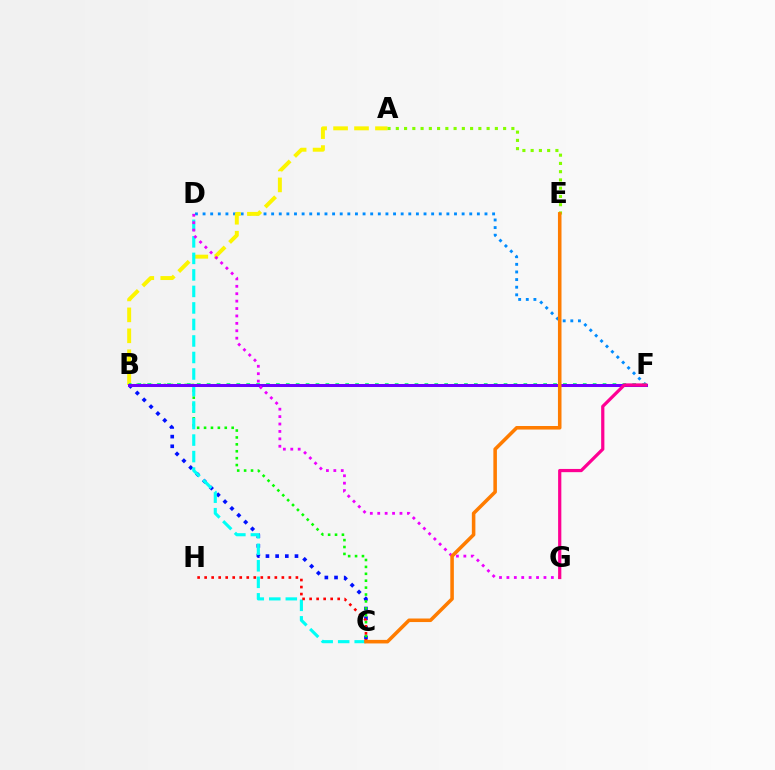{('D', 'F'): [{'color': '#008cff', 'line_style': 'dotted', 'thickness': 2.07}], ('B', 'C'): [{'color': '#0010ff', 'line_style': 'dotted', 'thickness': 2.63}, {'color': '#08ff00', 'line_style': 'dotted', 'thickness': 1.88}], ('A', 'B'): [{'color': '#fcf500', 'line_style': 'dashed', 'thickness': 2.85}], ('C', 'D'): [{'color': '#00fff6', 'line_style': 'dashed', 'thickness': 2.24}], ('B', 'F'): [{'color': '#00ff74', 'line_style': 'dotted', 'thickness': 2.69}, {'color': '#7200ff', 'line_style': 'solid', 'thickness': 2.17}], ('A', 'E'): [{'color': '#84ff00', 'line_style': 'dotted', 'thickness': 2.24}], ('C', 'H'): [{'color': '#ff0000', 'line_style': 'dotted', 'thickness': 1.91}], ('D', 'G'): [{'color': '#ee00ff', 'line_style': 'dotted', 'thickness': 2.01}], ('F', 'G'): [{'color': '#ff0094', 'line_style': 'solid', 'thickness': 2.32}], ('C', 'E'): [{'color': '#ff7c00', 'line_style': 'solid', 'thickness': 2.56}]}